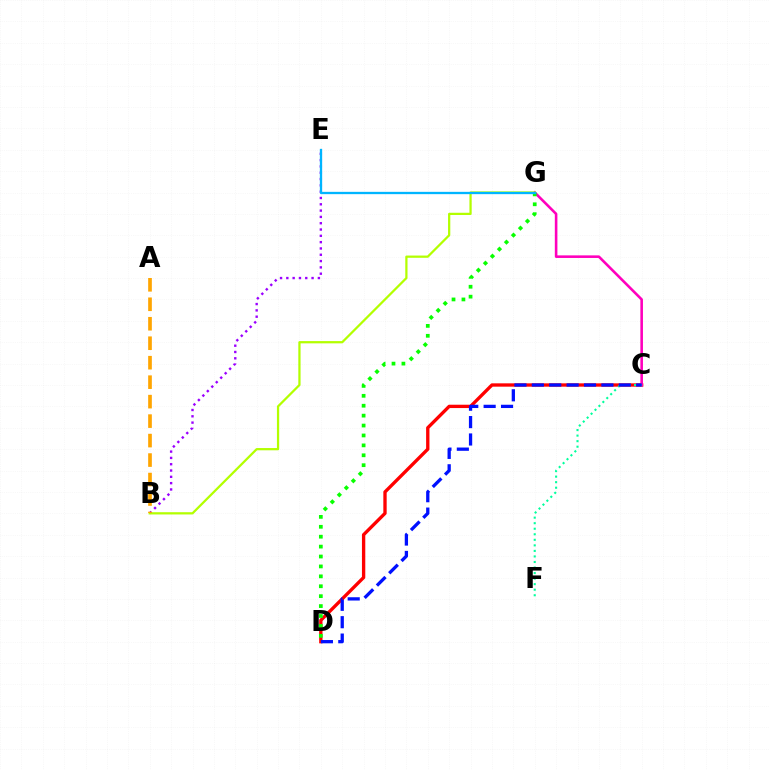{('C', 'D'): [{'color': '#ff0000', 'line_style': 'solid', 'thickness': 2.4}, {'color': '#0010ff', 'line_style': 'dashed', 'thickness': 2.36}], ('C', 'G'): [{'color': '#ff00bd', 'line_style': 'solid', 'thickness': 1.86}], ('B', 'E'): [{'color': '#9b00ff', 'line_style': 'dotted', 'thickness': 1.71}], ('B', 'G'): [{'color': '#b3ff00', 'line_style': 'solid', 'thickness': 1.62}], ('D', 'G'): [{'color': '#08ff00', 'line_style': 'dotted', 'thickness': 2.69}], ('E', 'G'): [{'color': '#00b5ff', 'line_style': 'solid', 'thickness': 1.66}], ('C', 'F'): [{'color': '#00ff9d', 'line_style': 'dotted', 'thickness': 1.51}], ('A', 'B'): [{'color': '#ffa500', 'line_style': 'dashed', 'thickness': 2.65}]}